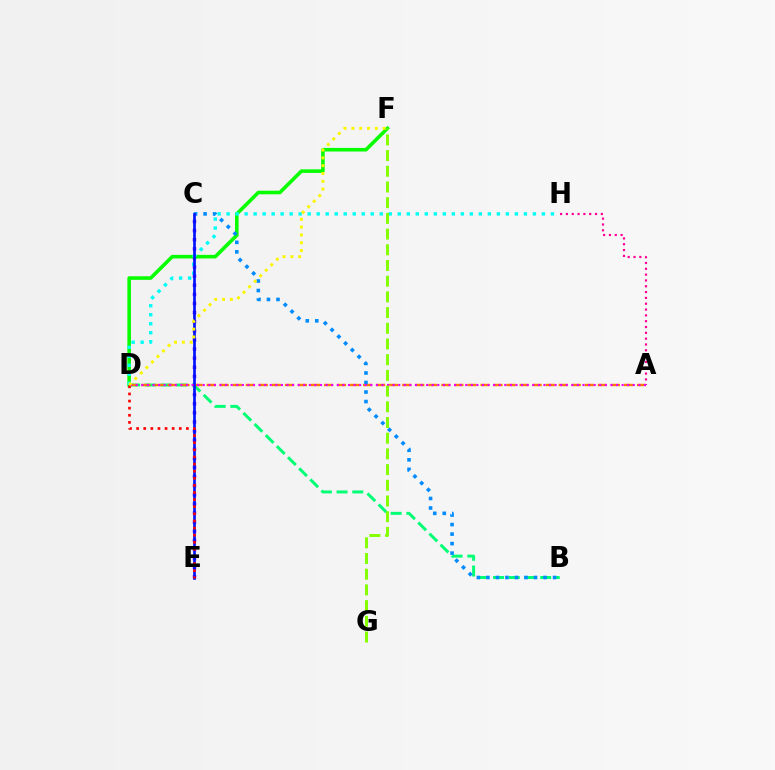{('C', 'E'): [{'color': '#7200ff', 'line_style': 'dotted', 'thickness': 2.48}, {'color': '#0010ff', 'line_style': 'solid', 'thickness': 1.92}], ('B', 'D'): [{'color': '#00ff74', 'line_style': 'dashed', 'thickness': 2.14}], ('D', 'F'): [{'color': '#08ff00', 'line_style': 'solid', 'thickness': 2.59}, {'color': '#fcf500', 'line_style': 'dotted', 'thickness': 2.12}], ('A', 'D'): [{'color': '#ff7c00', 'line_style': 'dashed', 'thickness': 1.77}, {'color': '#ee00ff', 'line_style': 'dotted', 'thickness': 1.52}], ('A', 'H'): [{'color': '#ff0094', 'line_style': 'dotted', 'thickness': 1.58}], ('B', 'C'): [{'color': '#008cff', 'line_style': 'dotted', 'thickness': 2.59}], ('D', 'H'): [{'color': '#00fff6', 'line_style': 'dotted', 'thickness': 2.45}], ('F', 'G'): [{'color': '#84ff00', 'line_style': 'dashed', 'thickness': 2.13}], ('D', 'E'): [{'color': '#ff0000', 'line_style': 'dotted', 'thickness': 1.93}]}